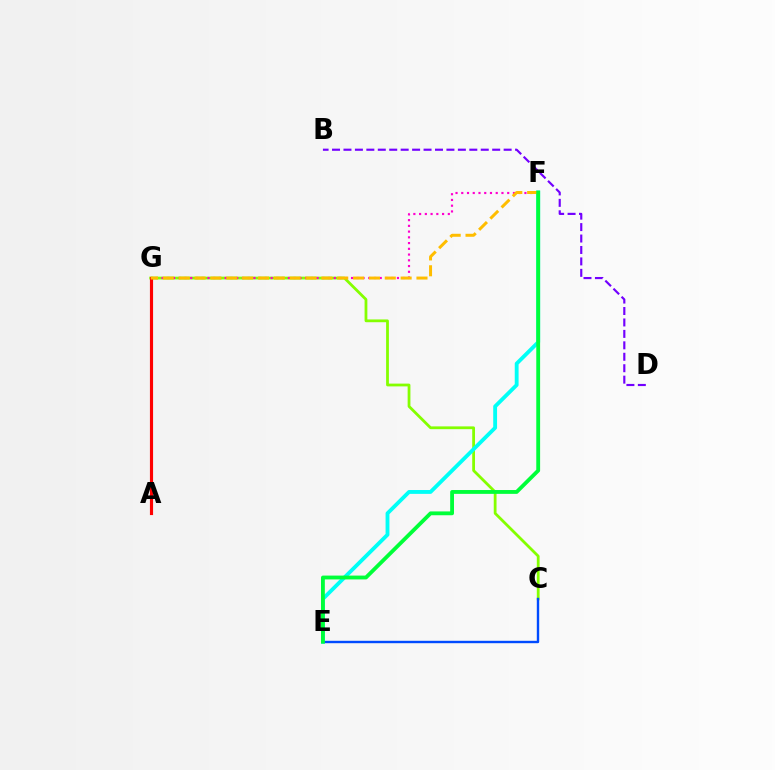{('C', 'G'): [{'color': '#84ff00', 'line_style': 'solid', 'thickness': 2.0}], ('E', 'F'): [{'color': '#00fff6', 'line_style': 'solid', 'thickness': 2.77}, {'color': '#00ff39', 'line_style': 'solid', 'thickness': 2.76}], ('A', 'G'): [{'color': '#ff0000', 'line_style': 'solid', 'thickness': 2.26}], ('F', 'G'): [{'color': '#ff00cf', 'line_style': 'dotted', 'thickness': 1.56}, {'color': '#ffbd00', 'line_style': 'dashed', 'thickness': 2.15}], ('C', 'E'): [{'color': '#004bff', 'line_style': 'solid', 'thickness': 1.73}], ('B', 'D'): [{'color': '#7200ff', 'line_style': 'dashed', 'thickness': 1.55}]}